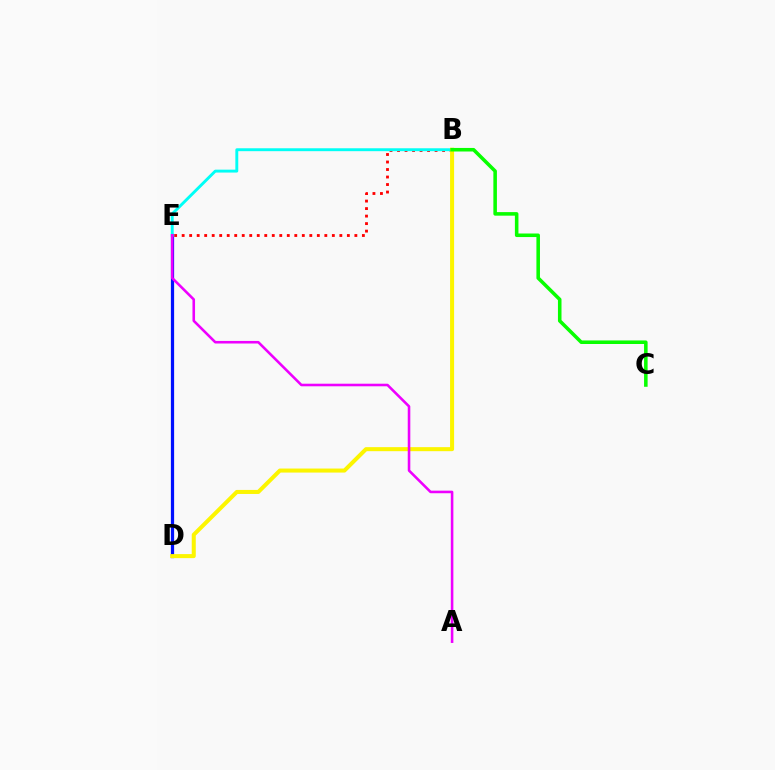{('B', 'E'): [{'color': '#ff0000', 'line_style': 'dotted', 'thickness': 2.04}, {'color': '#00fff6', 'line_style': 'solid', 'thickness': 2.09}], ('D', 'E'): [{'color': '#0010ff', 'line_style': 'solid', 'thickness': 2.33}], ('B', 'D'): [{'color': '#fcf500', 'line_style': 'solid', 'thickness': 2.9}], ('B', 'C'): [{'color': '#08ff00', 'line_style': 'solid', 'thickness': 2.56}], ('A', 'E'): [{'color': '#ee00ff', 'line_style': 'solid', 'thickness': 1.85}]}